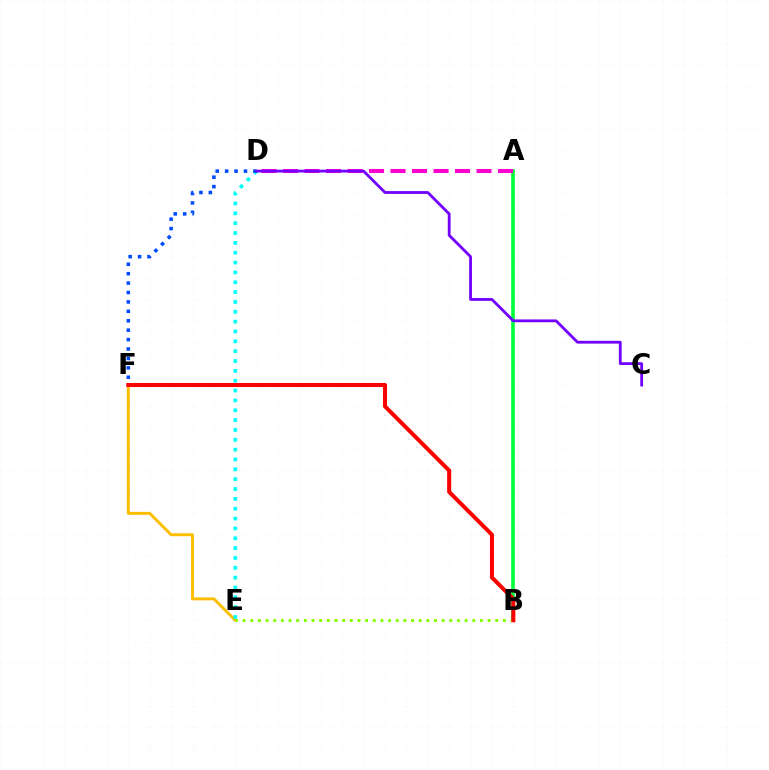{('A', 'B'): [{'color': '#00ff39', 'line_style': 'solid', 'thickness': 2.63}], ('E', 'F'): [{'color': '#ffbd00', 'line_style': 'solid', 'thickness': 2.12}], ('A', 'D'): [{'color': '#ff00cf', 'line_style': 'dashed', 'thickness': 2.92}], ('D', 'E'): [{'color': '#00fff6', 'line_style': 'dotted', 'thickness': 2.68}], ('D', 'F'): [{'color': '#004bff', 'line_style': 'dotted', 'thickness': 2.56}], ('C', 'D'): [{'color': '#7200ff', 'line_style': 'solid', 'thickness': 2.02}], ('B', 'E'): [{'color': '#84ff00', 'line_style': 'dotted', 'thickness': 2.08}], ('B', 'F'): [{'color': '#ff0000', 'line_style': 'solid', 'thickness': 2.9}]}